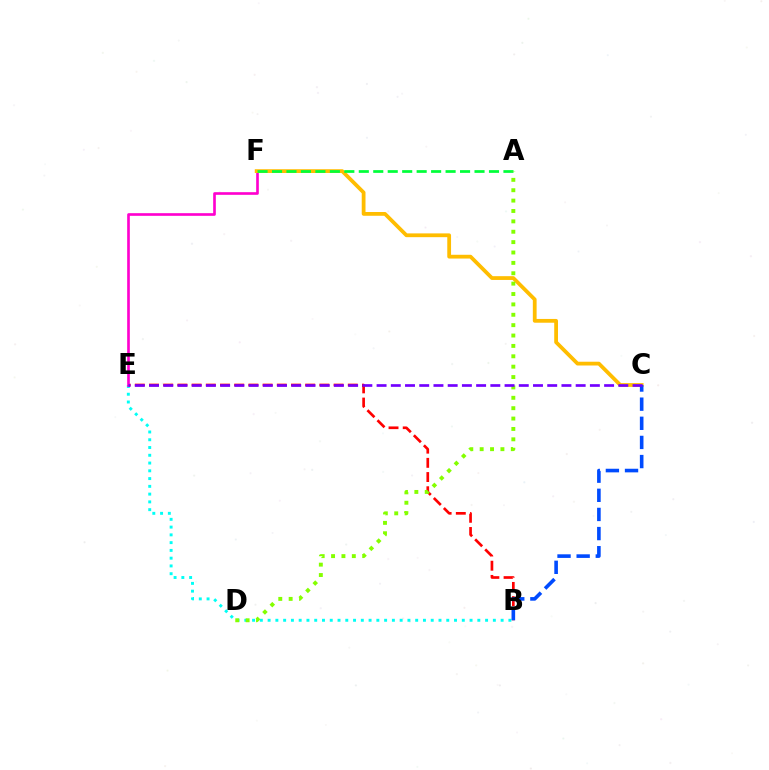{('B', 'E'): [{'color': '#00fff6', 'line_style': 'dotted', 'thickness': 2.11}, {'color': '#ff0000', 'line_style': 'dashed', 'thickness': 1.93}], ('E', 'F'): [{'color': '#ff00cf', 'line_style': 'solid', 'thickness': 1.91}], ('C', 'F'): [{'color': '#ffbd00', 'line_style': 'solid', 'thickness': 2.72}], ('B', 'C'): [{'color': '#004bff', 'line_style': 'dashed', 'thickness': 2.6}], ('A', 'F'): [{'color': '#00ff39', 'line_style': 'dashed', 'thickness': 1.97}], ('A', 'D'): [{'color': '#84ff00', 'line_style': 'dotted', 'thickness': 2.82}], ('C', 'E'): [{'color': '#7200ff', 'line_style': 'dashed', 'thickness': 1.93}]}